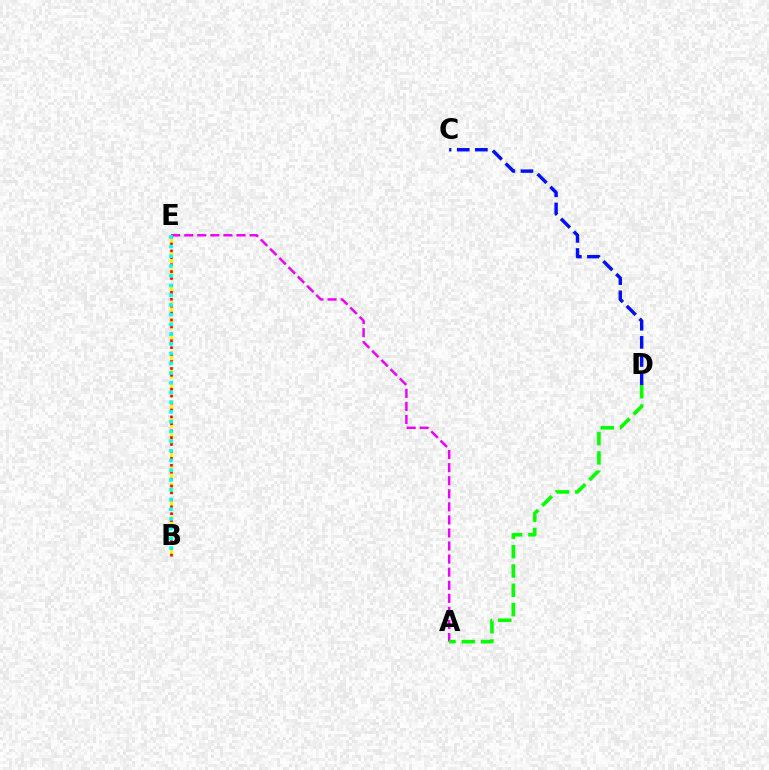{('B', 'E'): [{'color': '#fcf500', 'line_style': 'dashed', 'thickness': 2.24}, {'color': '#ff0000', 'line_style': 'dotted', 'thickness': 1.88}, {'color': '#00fff6', 'line_style': 'dotted', 'thickness': 2.64}], ('C', 'D'): [{'color': '#0010ff', 'line_style': 'dashed', 'thickness': 2.46}], ('A', 'E'): [{'color': '#ee00ff', 'line_style': 'dashed', 'thickness': 1.78}], ('A', 'D'): [{'color': '#08ff00', 'line_style': 'dashed', 'thickness': 2.62}]}